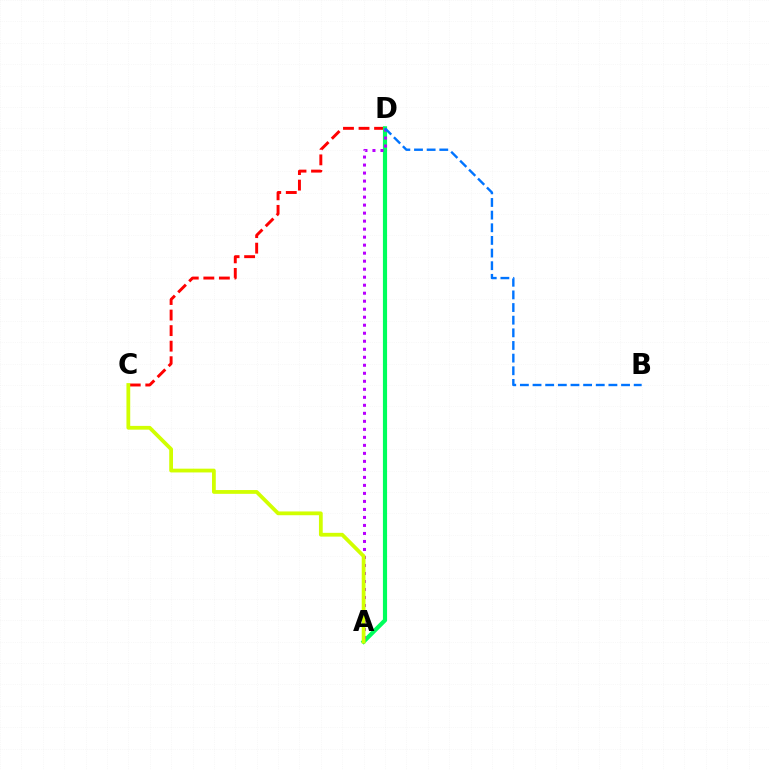{('C', 'D'): [{'color': '#ff0000', 'line_style': 'dashed', 'thickness': 2.11}], ('A', 'D'): [{'color': '#00ff5c', 'line_style': 'solid', 'thickness': 2.99}, {'color': '#b900ff', 'line_style': 'dotted', 'thickness': 2.18}], ('A', 'C'): [{'color': '#d1ff00', 'line_style': 'solid', 'thickness': 2.72}], ('B', 'D'): [{'color': '#0074ff', 'line_style': 'dashed', 'thickness': 1.72}]}